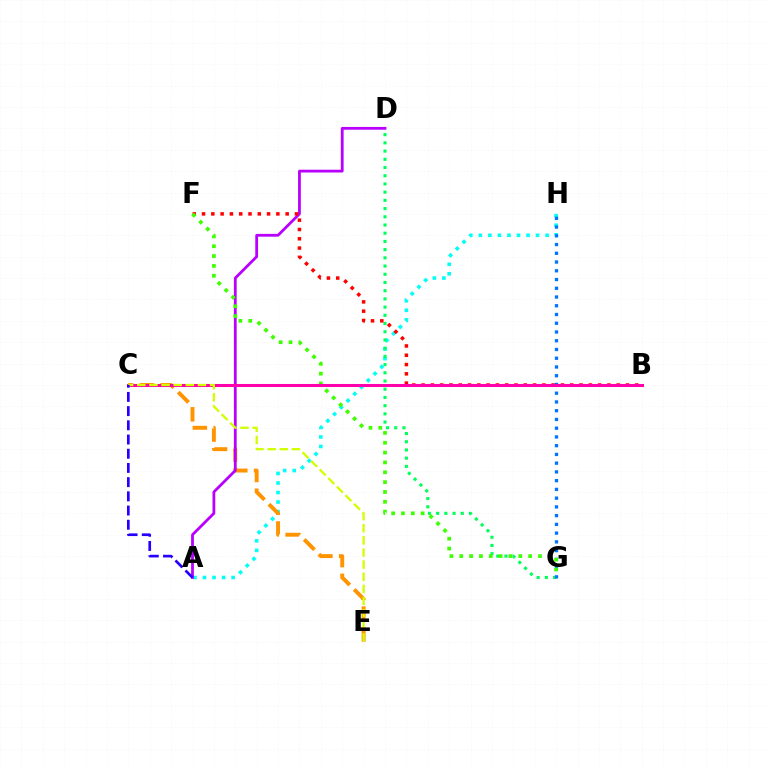{('A', 'H'): [{'color': '#00fff6', 'line_style': 'dotted', 'thickness': 2.59}], ('C', 'E'): [{'color': '#ff9400', 'line_style': 'dashed', 'thickness': 2.83}, {'color': '#d1ff00', 'line_style': 'dashed', 'thickness': 1.65}], ('A', 'D'): [{'color': '#b900ff', 'line_style': 'solid', 'thickness': 2.01}], ('D', 'G'): [{'color': '#00ff5c', 'line_style': 'dotted', 'thickness': 2.23}], ('B', 'F'): [{'color': '#ff0000', 'line_style': 'dotted', 'thickness': 2.52}], ('G', 'H'): [{'color': '#0074ff', 'line_style': 'dotted', 'thickness': 2.38}], ('F', 'G'): [{'color': '#3dff00', 'line_style': 'dotted', 'thickness': 2.67}], ('B', 'C'): [{'color': '#ff00ac', 'line_style': 'solid', 'thickness': 2.18}], ('A', 'C'): [{'color': '#2500ff', 'line_style': 'dashed', 'thickness': 1.93}]}